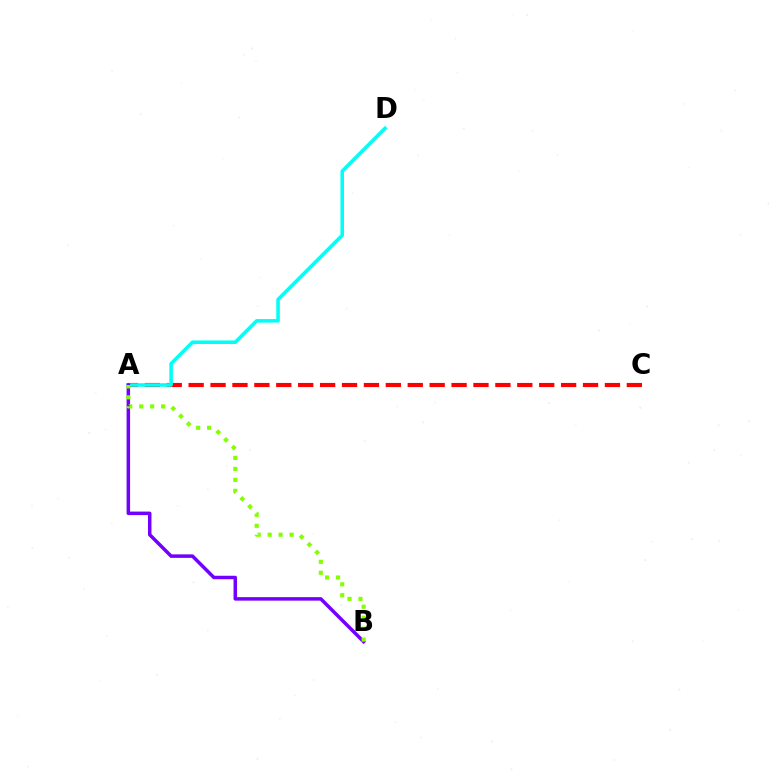{('A', 'C'): [{'color': '#ff0000', 'line_style': 'dashed', 'thickness': 2.98}], ('A', 'D'): [{'color': '#00fff6', 'line_style': 'solid', 'thickness': 2.55}], ('A', 'B'): [{'color': '#7200ff', 'line_style': 'solid', 'thickness': 2.52}, {'color': '#84ff00', 'line_style': 'dotted', 'thickness': 2.98}]}